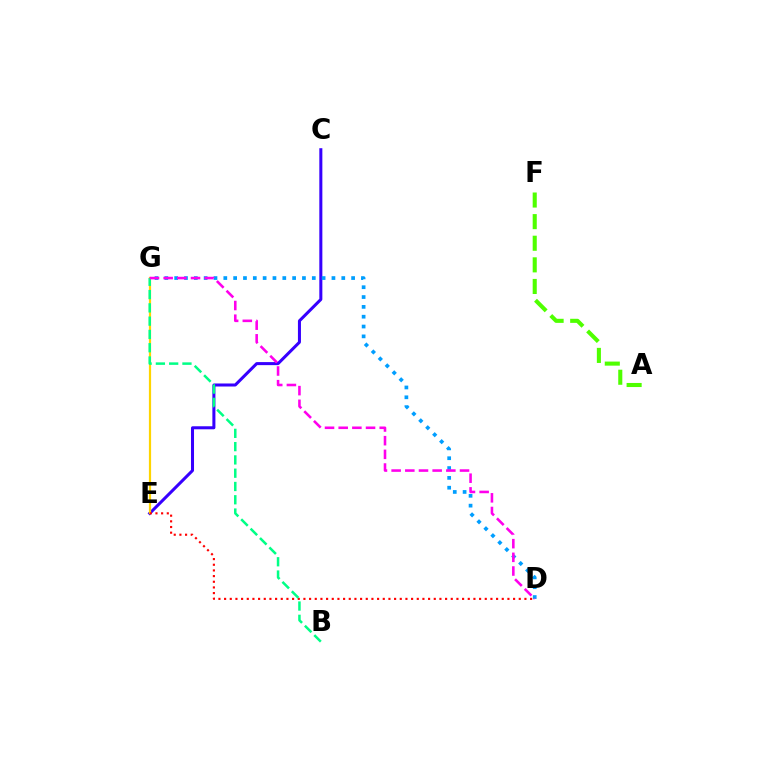{('C', 'E'): [{'color': '#3700ff', 'line_style': 'solid', 'thickness': 2.18}], ('D', 'G'): [{'color': '#009eff', 'line_style': 'dotted', 'thickness': 2.67}, {'color': '#ff00ed', 'line_style': 'dashed', 'thickness': 1.86}], ('E', 'G'): [{'color': '#ffd500', 'line_style': 'solid', 'thickness': 1.59}], ('D', 'E'): [{'color': '#ff0000', 'line_style': 'dotted', 'thickness': 1.54}], ('B', 'G'): [{'color': '#00ff86', 'line_style': 'dashed', 'thickness': 1.8}], ('A', 'F'): [{'color': '#4fff00', 'line_style': 'dashed', 'thickness': 2.94}]}